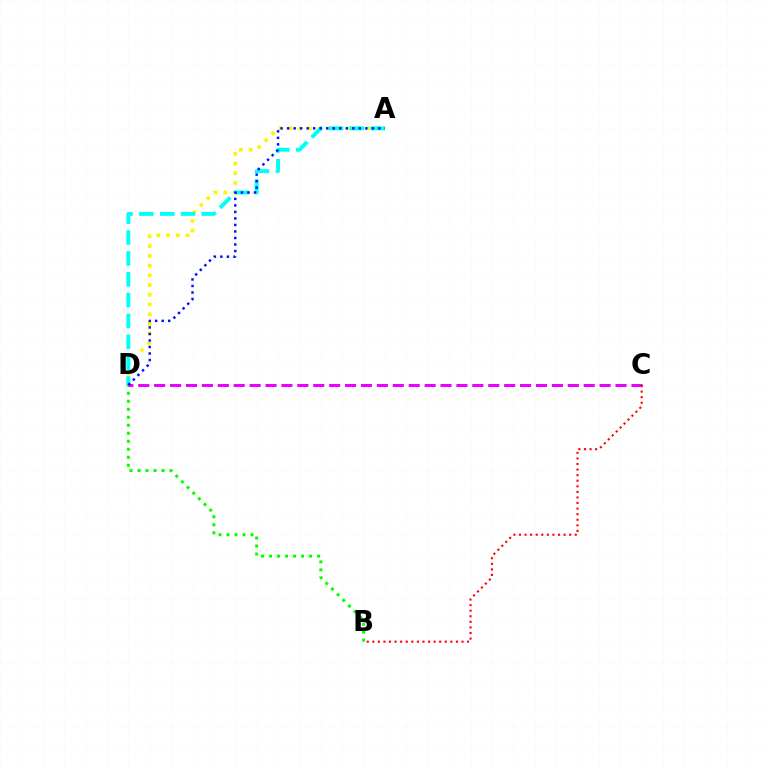{('A', 'D'): [{'color': '#fcf500', 'line_style': 'dotted', 'thickness': 2.64}, {'color': '#00fff6', 'line_style': 'dashed', 'thickness': 2.83}, {'color': '#0010ff', 'line_style': 'dotted', 'thickness': 1.77}], ('B', 'D'): [{'color': '#08ff00', 'line_style': 'dotted', 'thickness': 2.17}], ('C', 'D'): [{'color': '#ee00ff', 'line_style': 'dashed', 'thickness': 2.16}], ('B', 'C'): [{'color': '#ff0000', 'line_style': 'dotted', 'thickness': 1.51}]}